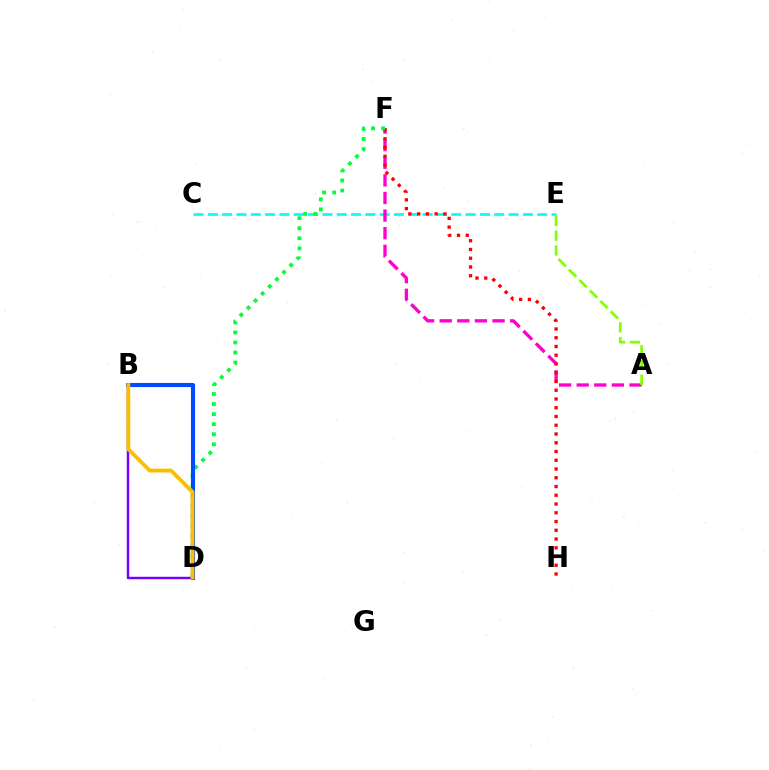{('C', 'E'): [{'color': '#00fff6', 'line_style': 'dashed', 'thickness': 1.95}], ('A', 'F'): [{'color': '#ff00cf', 'line_style': 'dashed', 'thickness': 2.39}], ('F', 'H'): [{'color': '#ff0000', 'line_style': 'dotted', 'thickness': 2.38}], ('D', 'F'): [{'color': '#00ff39', 'line_style': 'dotted', 'thickness': 2.73}], ('B', 'D'): [{'color': '#7200ff', 'line_style': 'solid', 'thickness': 1.76}, {'color': '#004bff', 'line_style': 'solid', 'thickness': 2.96}, {'color': '#ffbd00', 'line_style': 'solid', 'thickness': 2.77}], ('A', 'E'): [{'color': '#84ff00', 'line_style': 'dashed', 'thickness': 2.01}]}